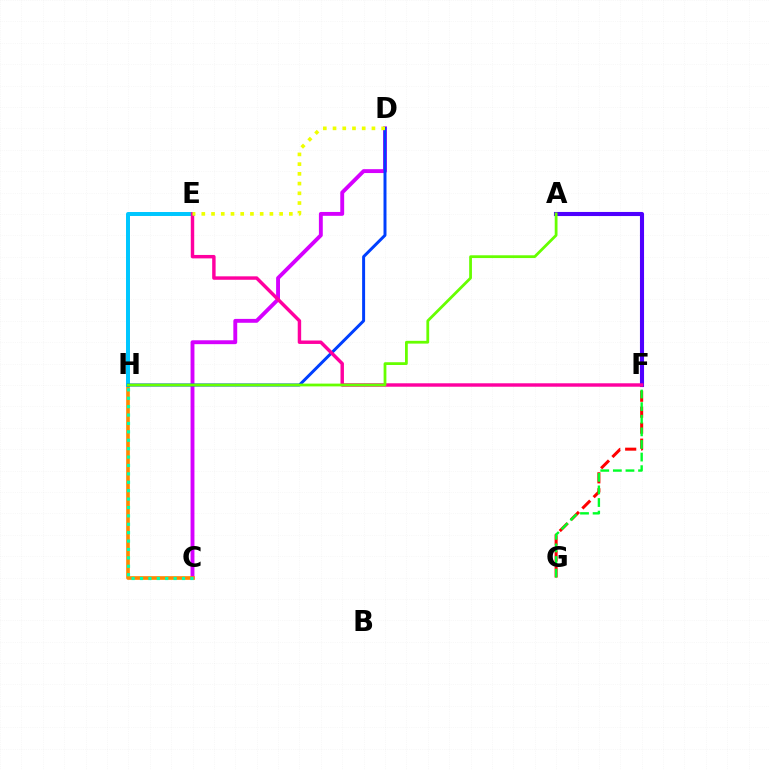{('C', 'D'): [{'color': '#d600ff', 'line_style': 'solid', 'thickness': 2.79}], ('F', 'G'): [{'color': '#ff0000', 'line_style': 'dashed', 'thickness': 2.17}, {'color': '#00ff27', 'line_style': 'dashed', 'thickness': 1.71}], ('C', 'H'): [{'color': '#ff8800', 'line_style': 'solid', 'thickness': 2.64}, {'color': '#00ffaf', 'line_style': 'dotted', 'thickness': 2.28}], ('A', 'F'): [{'color': '#4f00ff', 'line_style': 'solid', 'thickness': 2.95}], ('E', 'H'): [{'color': '#00c7ff', 'line_style': 'solid', 'thickness': 2.86}], ('D', 'H'): [{'color': '#003fff', 'line_style': 'solid', 'thickness': 2.14}], ('E', 'F'): [{'color': '#ff00a0', 'line_style': 'solid', 'thickness': 2.47}], ('A', 'H'): [{'color': '#66ff00', 'line_style': 'solid', 'thickness': 2.0}], ('D', 'E'): [{'color': '#eeff00', 'line_style': 'dotted', 'thickness': 2.64}]}